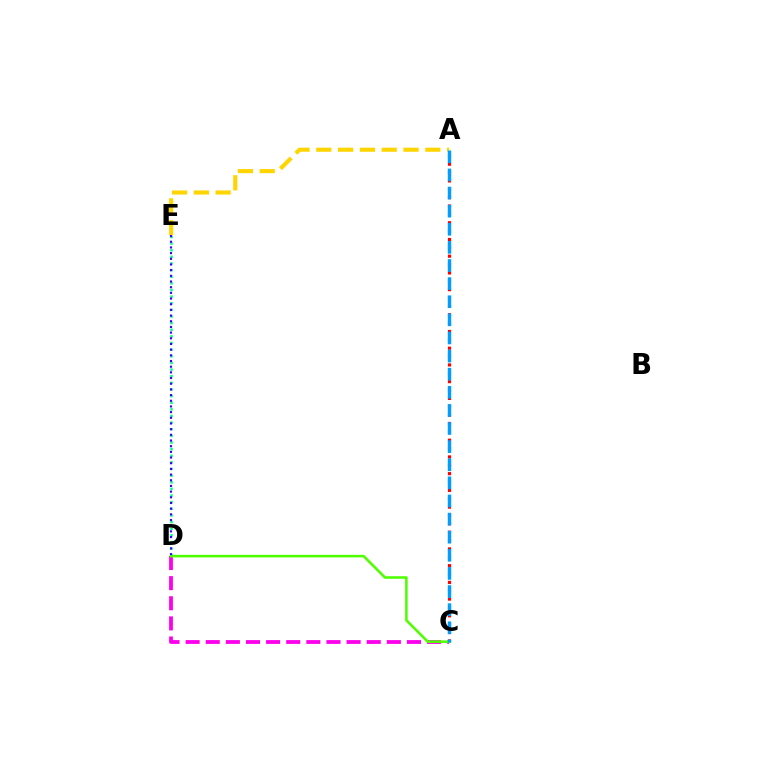{('C', 'D'): [{'color': '#ff00ed', 'line_style': 'dashed', 'thickness': 2.73}, {'color': '#4fff00', 'line_style': 'solid', 'thickness': 1.85}], ('D', 'E'): [{'color': '#00ff86', 'line_style': 'dotted', 'thickness': 1.8}, {'color': '#3700ff', 'line_style': 'dotted', 'thickness': 1.54}], ('A', 'C'): [{'color': '#ff0000', 'line_style': 'dotted', 'thickness': 2.27}, {'color': '#009eff', 'line_style': 'dashed', 'thickness': 2.46}], ('A', 'E'): [{'color': '#ffd500', 'line_style': 'dashed', 'thickness': 2.96}]}